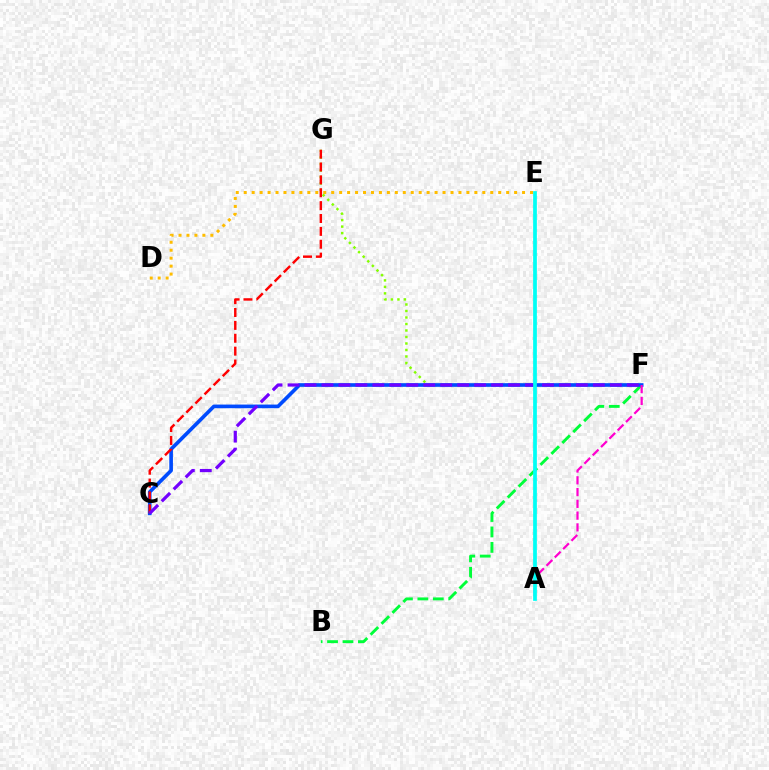{('B', 'F'): [{'color': '#00ff39', 'line_style': 'dashed', 'thickness': 2.1}], ('F', 'G'): [{'color': '#84ff00', 'line_style': 'dotted', 'thickness': 1.77}], ('C', 'F'): [{'color': '#004bff', 'line_style': 'solid', 'thickness': 2.62}, {'color': '#7200ff', 'line_style': 'dashed', 'thickness': 2.3}], ('C', 'G'): [{'color': '#ff0000', 'line_style': 'dashed', 'thickness': 1.75}], ('D', 'E'): [{'color': '#ffbd00', 'line_style': 'dotted', 'thickness': 2.16}], ('A', 'F'): [{'color': '#ff00cf', 'line_style': 'dashed', 'thickness': 1.6}], ('A', 'E'): [{'color': '#00fff6', 'line_style': 'solid', 'thickness': 2.69}]}